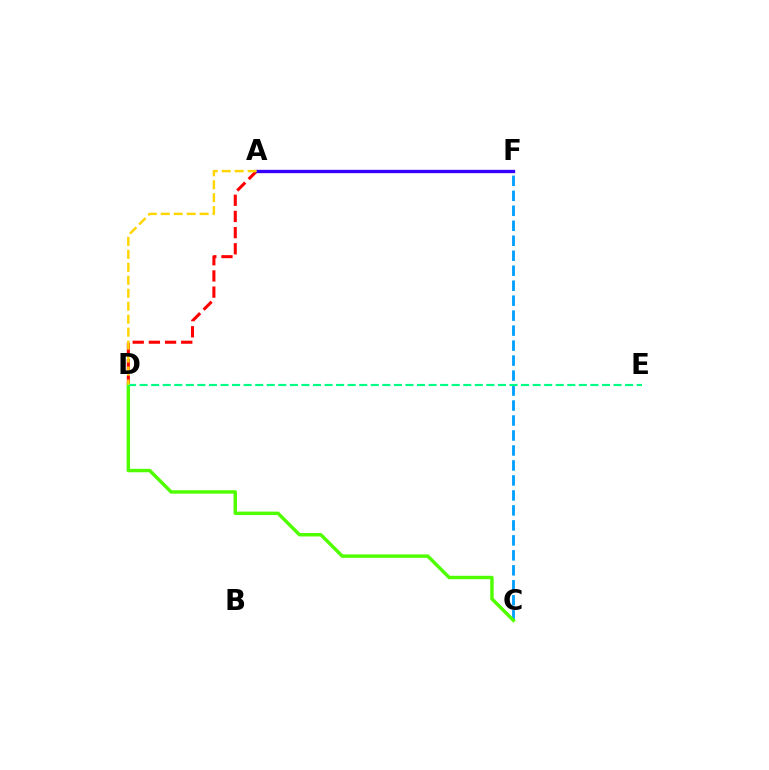{('A', 'D'): [{'color': '#ff0000', 'line_style': 'dashed', 'thickness': 2.2}, {'color': '#ffd500', 'line_style': 'dashed', 'thickness': 1.76}], ('A', 'F'): [{'color': '#ff00ed', 'line_style': 'solid', 'thickness': 2.11}, {'color': '#3700ff', 'line_style': 'solid', 'thickness': 2.41}], ('C', 'F'): [{'color': '#009eff', 'line_style': 'dashed', 'thickness': 2.04}], ('C', 'D'): [{'color': '#4fff00', 'line_style': 'solid', 'thickness': 2.47}], ('D', 'E'): [{'color': '#00ff86', 'line_style': 'dashed', 'thickness': 1.57}]}